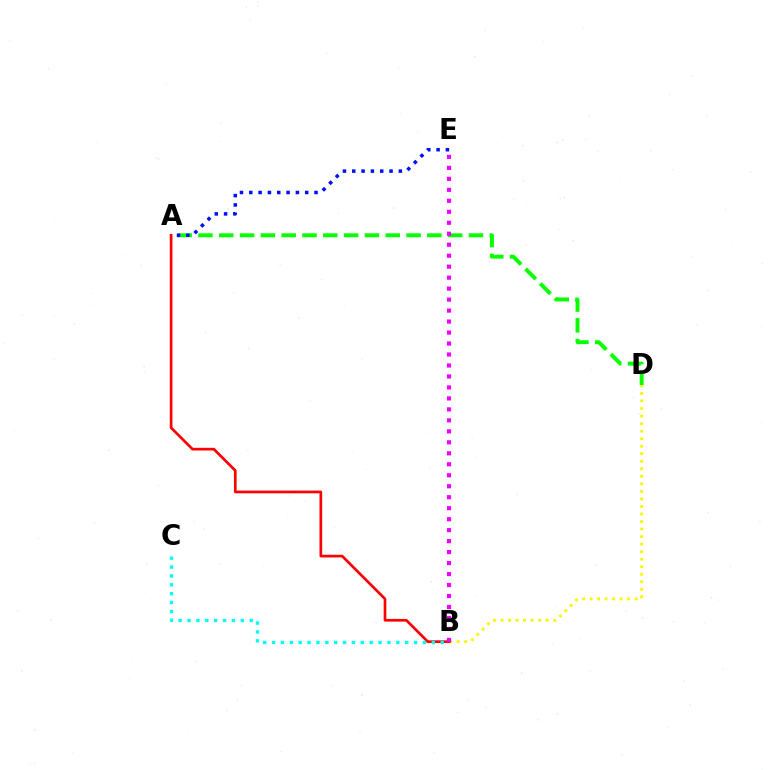{('B', 'D'): [{'color': '#fcf500', 'line_style': 'dotted', 'thickness': 2.05}], ('A', 'D'): [{'color': '#08ff00', 'line_style': 'dashed', 'thickness': 2.83}], ('A', 'B'): [{'color': '#ff0000', 'line_style': 'solid', 'thickness': 1.94}], ('B', 'C'): [{'color': '#00fff6', 'line_style': 'dotted', 'thickness': 2.41}], ('A', 'E'): [{'color': '#0010ff', 'line_style': 'dotted', 'thickness': 2.53}], ('B', 'E'): [{'color': '#ee00ff', 'line_style': 'dotted', 'thickness': 2.98}]}